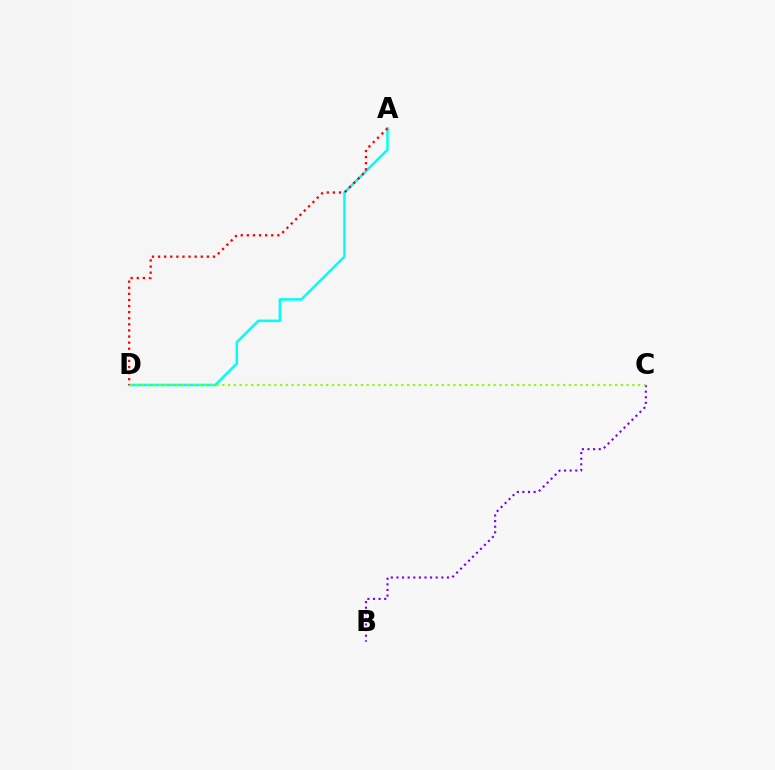{('A', 'D'): [{'color': '#00fff6', 'line_style': 'solid', 'thickness': 1.82}, {'color': '#ff0000', 'line_style': 'dotted', 'thickness': 1.66}], ('B', 'C'): [{'color': '#7200ff', 'line_style': 'dotted', 'thickness': 1.52}], ('C', 'D'): [{'color': '#84ff00', 'line_style': 'dotted', 'thickness': 1.57}]}